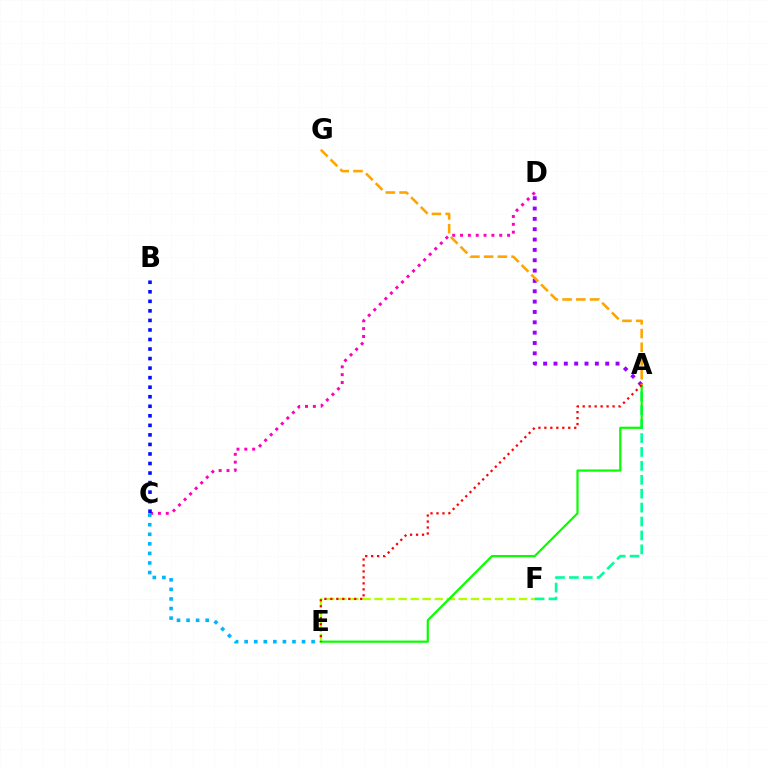{('C', 'D'): [{'color': '#ff00bd', 'line_style': 'dotted', 'thickness': 2.13}], ('E', 'F'): [{'color': '#b3ff00', 'line_style': 'dashed', 'thickness': 1.64}], ('A', 'F'): [{'color': '#00ff9d', 'line_style': 'dashed', 'thickness': 1.89}], ('A', 'E'): [{'color': '#08ff00', 'line_style': 'solid', 'thickness': 1.59}, {'color': '#ff0000', 'line_style': 'dotted', 'thickness': 1.62}], ('A', 'D'): [{'color': '#9b00ff', 'line_style': 'dotted', 'thickness': 2.81}], ('A', 'G'): [{'color': '#ffa500', 'line_style': 'dashed', 'thickness': 1.87}], ('B', 'C'): [{'color': '#0010ff', 'line_style': 'dotted', 'thickness': 2.59}], ('C', 'E'): [{'color': '#00b5ff', 'line_style': 'dotted', 'thickness': 2.6}]}